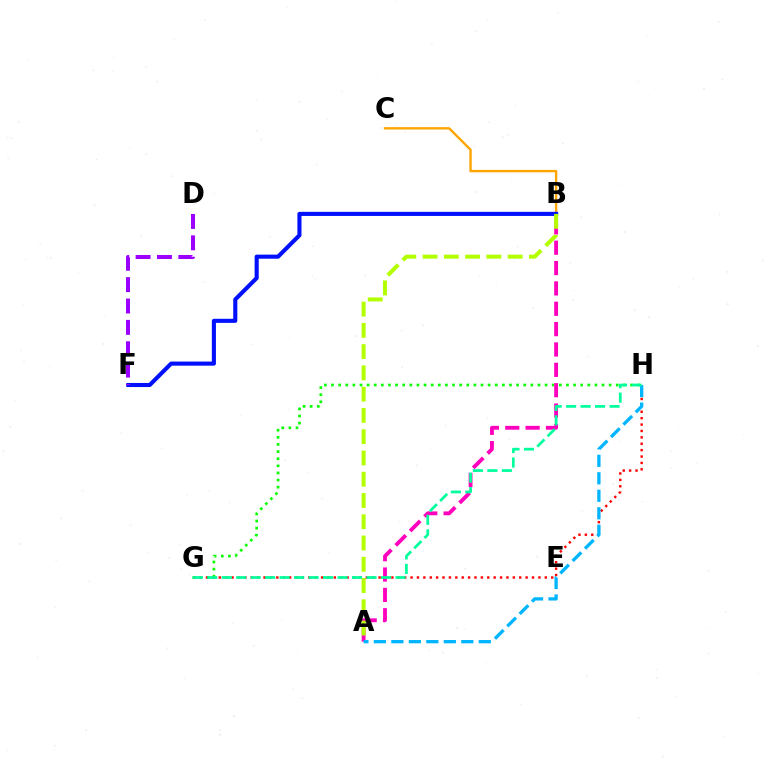{('B', 'C'): [{'color': '#ffa500', 'line_style': 'solid', 'thickness': 1.71}], ('G', 'H'): [{'color': '#08ff00', 'line_style': 'dotted', 'thickness': 1.93}, {'color': '#ff0000', 'line_style': 'dotted', 'thickness': 1.74}, {'color': '#00ff9d', 'line_style': 'dashed', 'thickness': 1.97}], ('A', 'B'): [{'color': '#ff00bd', 'line_style': 'dashed', 'thickness': 2.77}, {'color': '#b3ff00', 'line_style': 'dashed', 'thickness': 2.89}], ('B', 'F'): [{'color': '#0010ff', 'line_style': 'solid', 'thickness': 2.94}], ('A', 'H'): [{'color': '#00b5ff', 'line_style': 'dashed', 'thickness': 2.38}], ('D', 'F'): [{'color': '#9b00ff', 'line_style': 'dashed', 'thickness': 2.9}]}